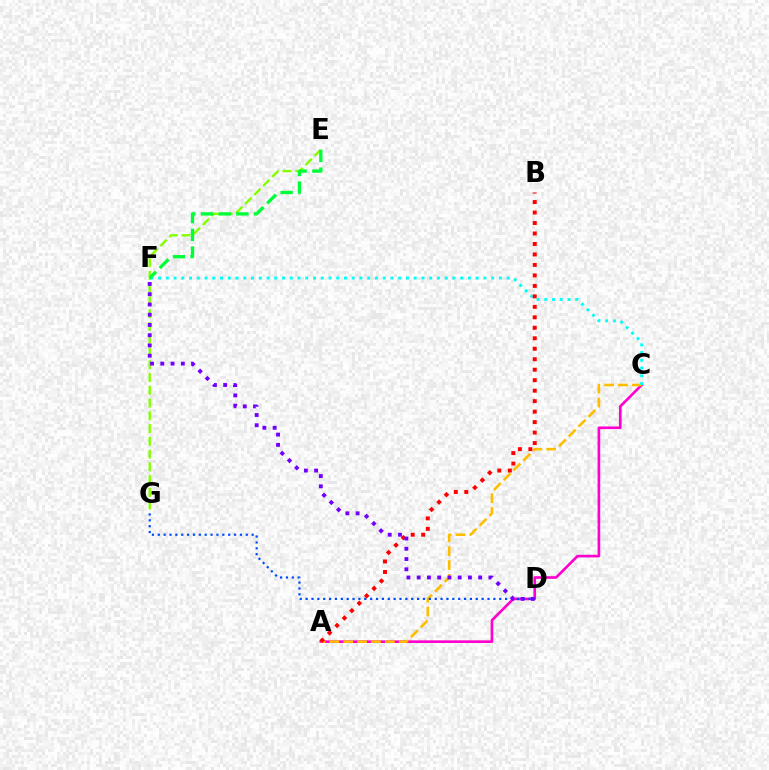{('A', 'C'): [{'color': '#ff00cf', 'line_style': 'solid', 'thickness': 1.91}, {'color': '#ffbd00', 'line_style': 'dashed', 'thickness': 1.88}], ('E', 'G'): [{'color': '#84ff00', 'line_style': 'dashed', 'thickness': 1.73}], ('C', 'F'): [{'color': '#00fff6', 'line_style': 'dotted', 'thickness': 2.1}], ('D', 'G'): [{'color': '#004bff', 'line_style': 'dotted', 'thickness': 1.59}], ('A', 'B'): [{'color': '#ff0000', 'line_style': 'dotted', 'thickness': 2.85}], ('D', 'F'): [{'color': '#7200ff', 'line_style': 'dotted', 'thickness': 2.78}], ('E', 'F'): [{'color': '#00ff39', 'line_style': 'dashed', 'thickness': 2.41}]}